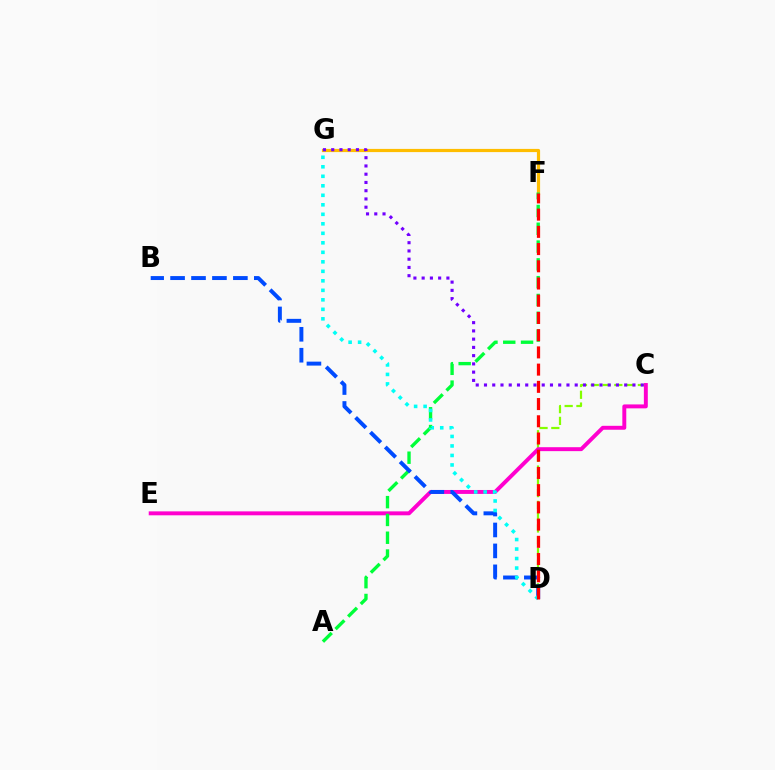{('C', 'D'): [{'color': '#84ff00', 'line_style': 'dashed', 'thickness': 1.6}], ('C', 'E'): [{'color': '#ff00cf', 'line_style': 'solid', 'thickness': 2.83}], ('F', 'G'): [{'color': '#ffbd00', 'line_style': 'solid', 'thickness': 2.3}], ('C', 'G'): [{'color': '#7200ff', 'line_style': 'dotted', 'thickness': 2.24}], ('A', 'F'): [{'color': '#00ff39', 'line_style': 'dashed', 'thickness': 2.42}], ('B', 'D'): [{'color': '#004bff', 'line_style': 'dashed', 'thickness': 2.84}], ('D', 'G'): [{'color': '#00fff6', 'line_style': 'dotted', 'thickness': 2.58}], ('D', 'F'): [{'color': '#ff0000', 'line_style': 'dashed', 'thickness': 2.34}]}